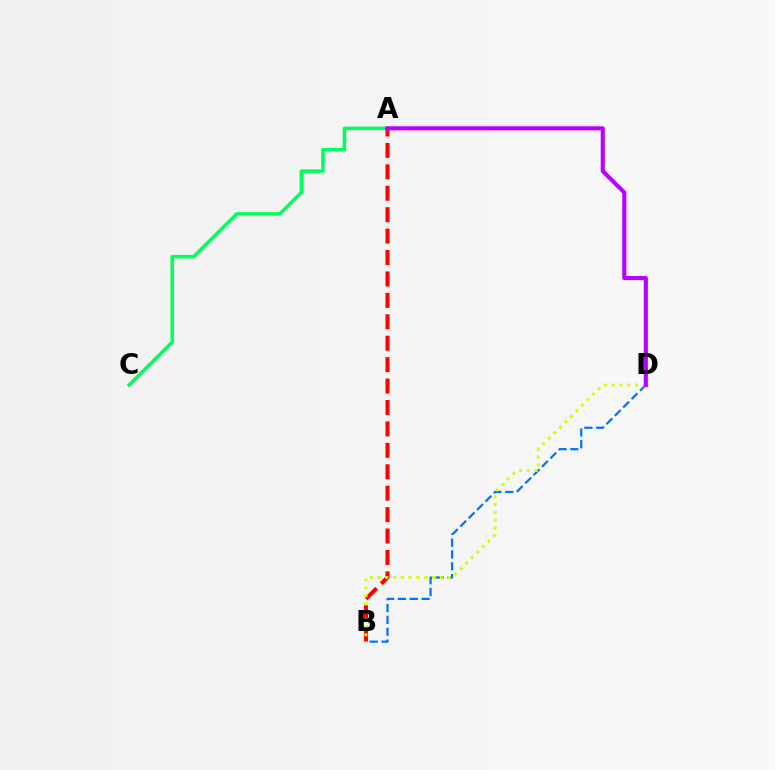{('B', 'D'): [{'color': '#0074ff', 'line_style': 'dashed', 'thickness': 1.61}, {'color': '#d1ff00', 'line_style': 'dotted', 'thickness': 2.12}], ('A', 'C'): [{'color': '#00ff5c', 'line_style': 'solid', 'thickness': 2.56}], ('A', 'B'): [{'color': '#ff0000', 'line_style': 'dashed', 'thickness': 2.91}], ('A', 'D'): [{'color': '#b900ff', 'line_style': 'solid', 'thickness': 2.96}]}